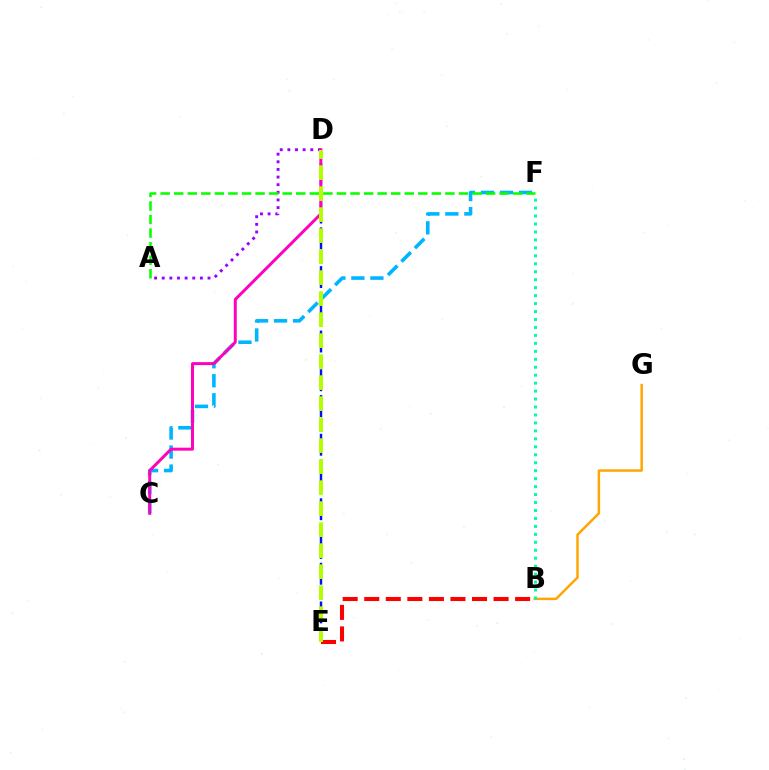{('C', 'F'): [{'color': '#00b5ff', 'line_style': 'dashed', 'thickness': 2.58}], ('A', 'D'): [{'color': '#9b00ff', 'line_style': 'dotted', 'thickness': 2.07}], ('B', 'G'): [{'color': '#ffa500', 'line_style': 'solid', 'thickness': 1.76}], ('B', 'E'): [{'color': '#ff0000', 'line_style': 'dashed', 'thickness': 2.93}], ('A', 'F'): [{'color': '#08ff00', 'line_style': 'dashed', 'thickness': 1.84}], ('B', 'F'): [{'color': '#00ff9d', 'line_style': 'dotted', 'thickness': 2.16}], ('D', 'E'): [{'color': '#0010ff', 'line_style': 'dashed', 'thickness': 1.75}, {'color': '#b3ff00', 'line_style': 'dashed', 'thickness': 2.85}], ('C', 'D'): [{'color': '#ff00bd', 'line_style': 'solid', 'thickness': 2.13}]}